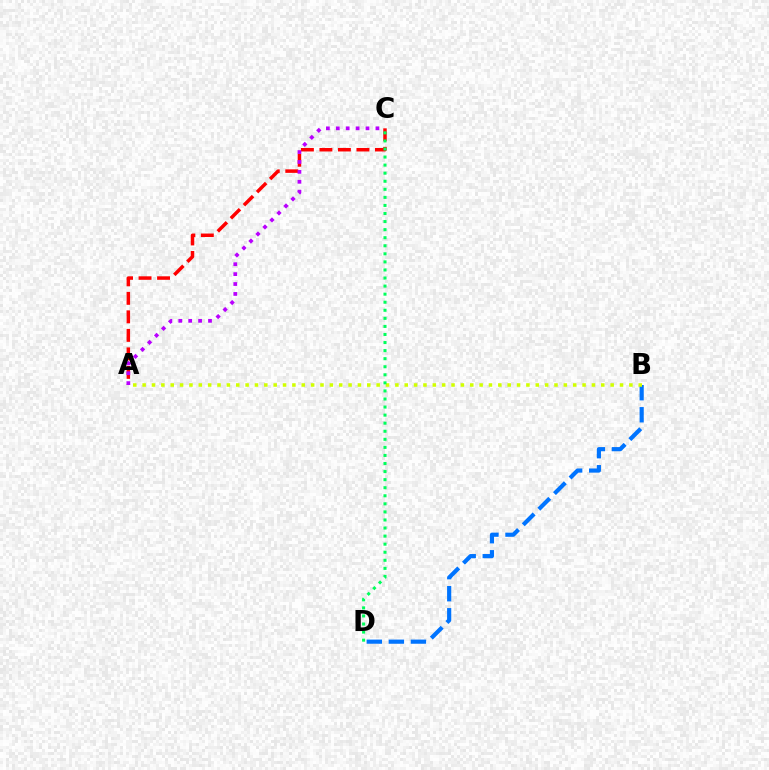{('A', 'C'): [{'color': '#ff0000', 'line_style': 'dashed', 'thickness': 2.51}, {'color': '#b900ff', 'line_style': 'dotted', 'thickness': 2.69}], ('B', 'D'): [{'color': '#0074ff', 'line_style': 'dashed', 'thickness': 3.0}], ('A', 'B'): [{'color': '#d1ff00', 'line_style': 'dotted', 'thickness': 2.54}], ('C', 'D'): [{'color': '#00ff5c', 'line_style': 'dotted', 'thickness': 2.19}]}